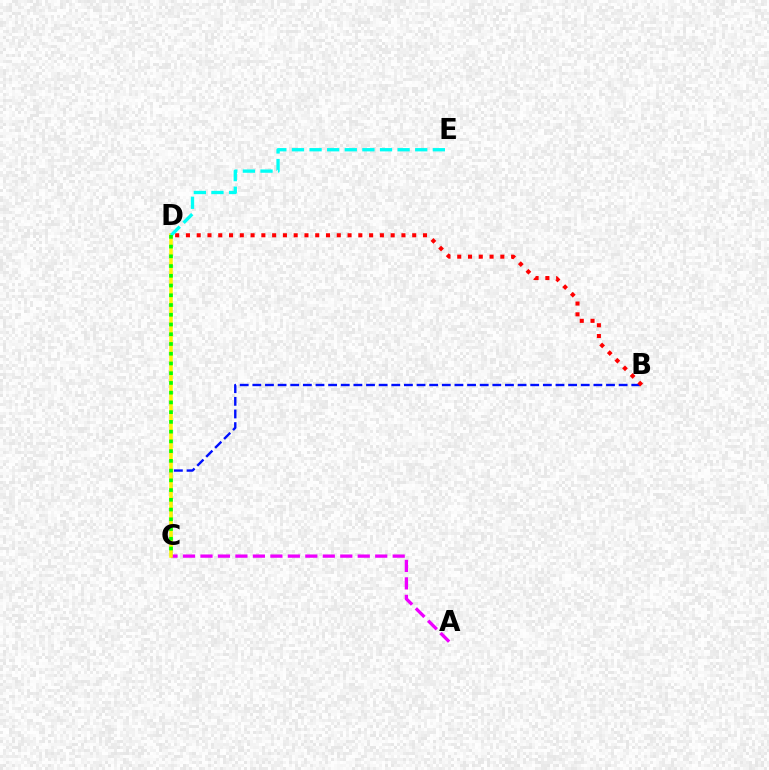{('B', 'C'): [{'color': '#0010ff', 'line_style': 'dashed', 'thickness': 1.72}], ('B', 'D'): [{'color': '#ff0000', 'line_style': 'dotted', 'thickness': 2.93}], ('A', 'C'): [{'color': '#ee00ff', 'line_style': 'dashed', 'thickness': 2.37}], ('C', 'D'): [{'color': '#fcf500', 'line_style': 'solid', 'thickness': 2.56}, {'color': '#08ff00', 'line_style': 'dotted', 'thickness': 2.65}], ('D', 'E'): [{'color': '#00fff6', 'line_style': 'dashed', 'thickness': 2.39}]}